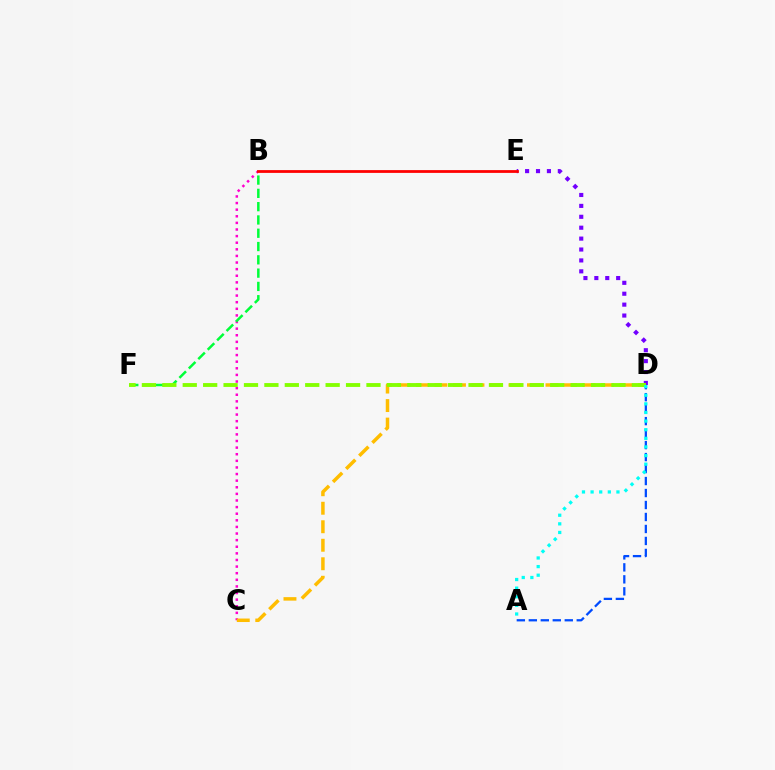{('D', 'E'): [{'color': '#7200ff', 'line_style': 'dotted', 'thickness': 2.96}], ('B', 'C'): [{'color': '#ff00cf', 'line_style': 'dotted', 'thickness': 1.8}], ('A', 'D'): [{'color': '#004bff', 'line_style': 'dashed', 'thickness': 1.63}, {'color': '#00fff6', 'line_style': 'dotted', 'thickness': 2.34}], ('C', 'D'): [{'color': '#ffbd00', 'line_style': 'dashed', 'thickness': 2.51}], ('B', 'F'): [{'color': '#00ff39', 'line_style': 'dashed', 'thickness': 1.81}], ('D', 'F'): [{'color': '#84ff00', 'line_style': 'dashed', 'thickness': 2.77}], ('B', 'E'): [{'color': '#ff0000', 'line_style': 'solid', 'thickness': 1.99}]}